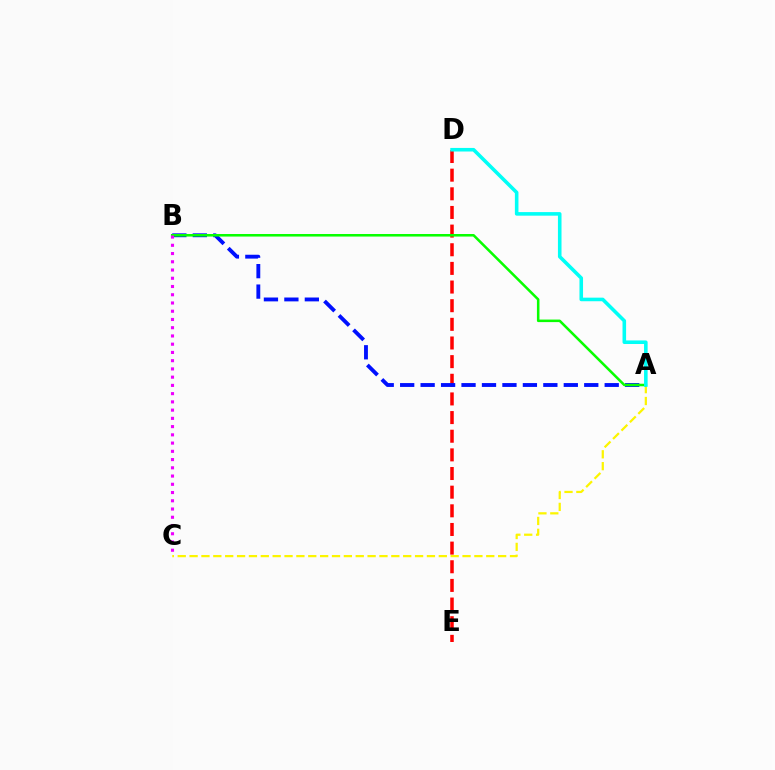{('D', 'E'): [{'color': '#ff0000', 'line_style': 'dashed', 'thickness': 2.53}], ('A', 'C'): [{'color': '#fcf500', 'line_style': 'dashed', 'thickness': 1.61}], ('A', 'B'): [{'color': '#0010ff', 'line_style': 'dashed', 'thickness': 2.78}, {'color': '#08ff00', 'line_style': 'solid', 'thickness': 1.83}], ('A', 'D'): [{'color': '#00fff6', 'line_style': 'solid', 'thickness': 2.57}], ('B', 'C'): [{'color': '#ee00ff', 'line_style': 'dotted', 'thickness': 2.24}]}